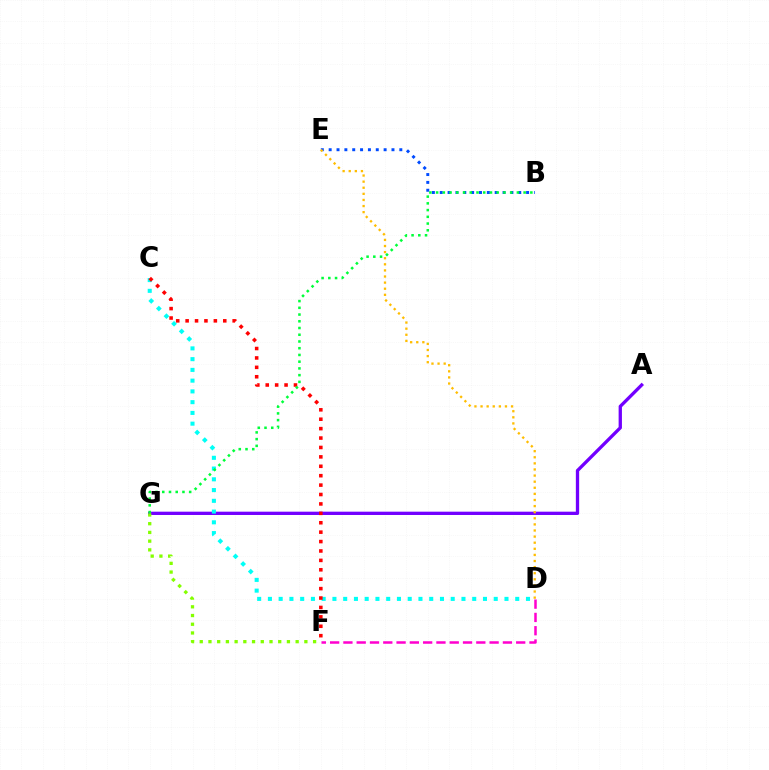{('A', 'G'): [{'color': '#7200ff', 'line_style': 'solid', 'thickness': 2.38}], ('B', 'E'): [{'color': '#004bff', 'line_style': 'dotted', 'thickness': 2.13}], ('F', 'G'): [{'color': '#84ff00', 'line_style': 'dotted', 'thickness': 2.37}], ('D', 'E'): [{'color': '#ffbd00', 'line_style': 'dotted', 'thickness': 1.66}], ('C', 'D'): [{'color': '#00fff6', 'line_style': 'dotted', 'thickness': 2.92}], ('D', 'F'): [{'color': '#ff00cf', 'line_style': 'dashed', 'thickness': 1.81}], ('C', 'F'): [{'color': '#ff0000', 'line_style': 'dotted', 'thickness': 2.56}], ('B', 'G'): [{'color': '#00ff39', 'line_style': 'dotted', 'thickness': 1.83}]}